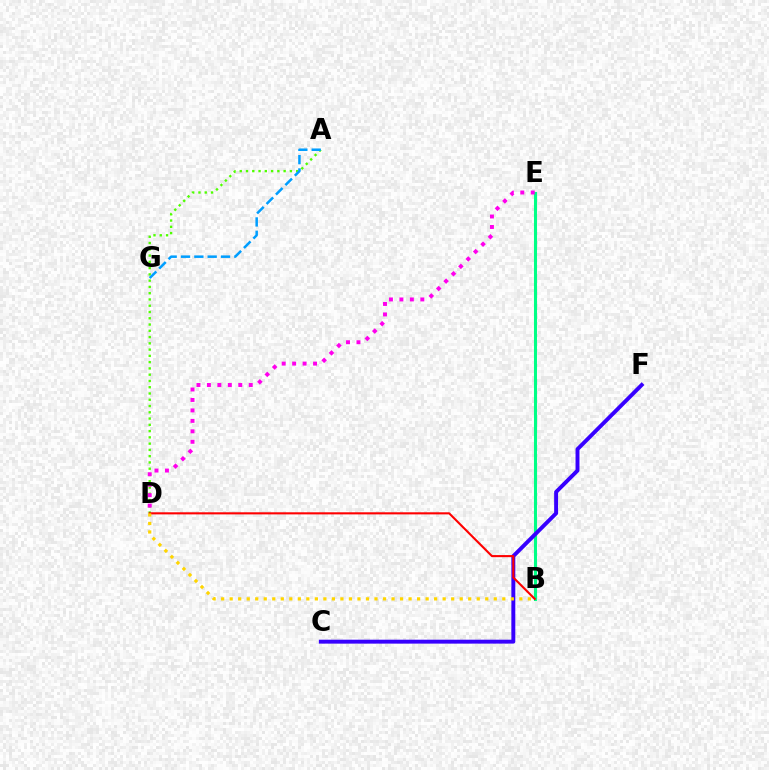{('B', 'E'): [{'color': '#00ff86', 'line_style': 'solid', 'thickness': 2.2}], ('A', 'D'): [{'color': '#4fff00', 'line_style': 'dotted', 'thickness': 1.7}], ('C', 'F'): [{'color': '#3700ff', 'line_style': 'solid', 'thickness': 2.83}], ('A', 'G'): [{'color': '#009eff', 'line_style': 'dashed', 'thickness': 1.81}], ('B', 'D'): [{'color': '#ff0000', 'line_style': 'solid', 'thickness': 1.51}, {'color': '#ffd500', 'line_style': 'dotted', 'thickness': 2.31}], ('D', 'E'): [{'color': '#ff00ed', 'line_style': 'dotted', 'thickness': 2.84}]}